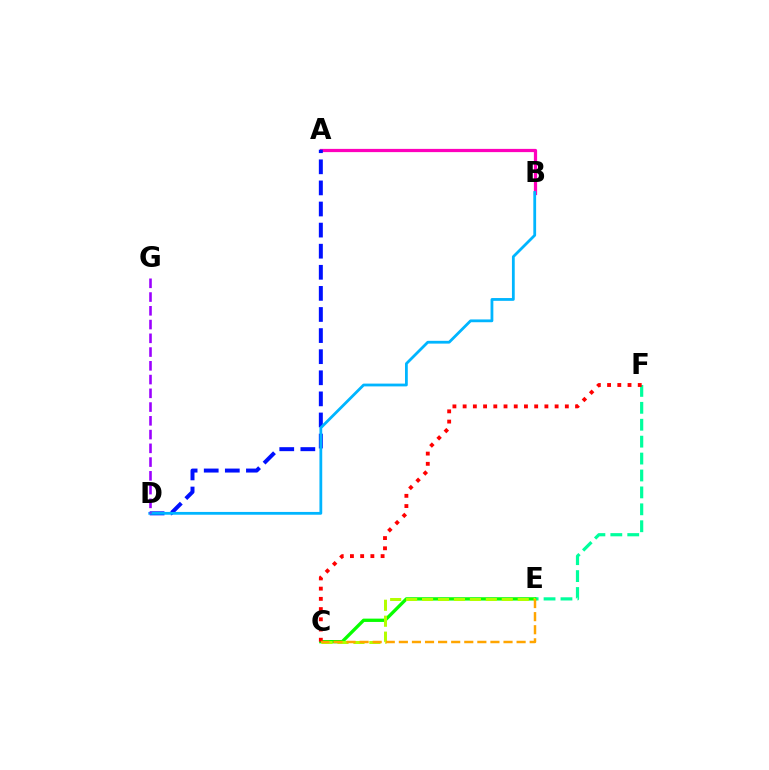{('A', 'B'): [{'color': '#ff00bd', 'line_style': 'solid', 'thickness': 2.33}], ('E', 'F'): [{'color': '#00ff9d', 'line_style': 'dashed', 'thickness': 2.3}], ('A', 'D'): [{'color': '#0010ff', 'line_style': 'dashed', 'thickness': 2.87}], ('B', 'D'): [{'color': '#00b5ff', 'line_style': 'solid', 'thickness': 2.01}], ('C', 'E'): [{'color': '#08ff00', 'line_style': 'solid', 'thickness': 2.39}, {'color': '#b3ff00', 'line_style': 'dashed', 'thickness': 2.17}, {'color': '#ffa500', 'line_style': 'dashed', 'thickness': 1.78}], ('D', 'G'): [{'color': '#9b00ff', 'line_style': 'dashed', 'thickness': 1.87}], ('C', 'F'): [{'color': '#ff0000', 'line_style': 'dotted', 'thickness': 2.78}]}